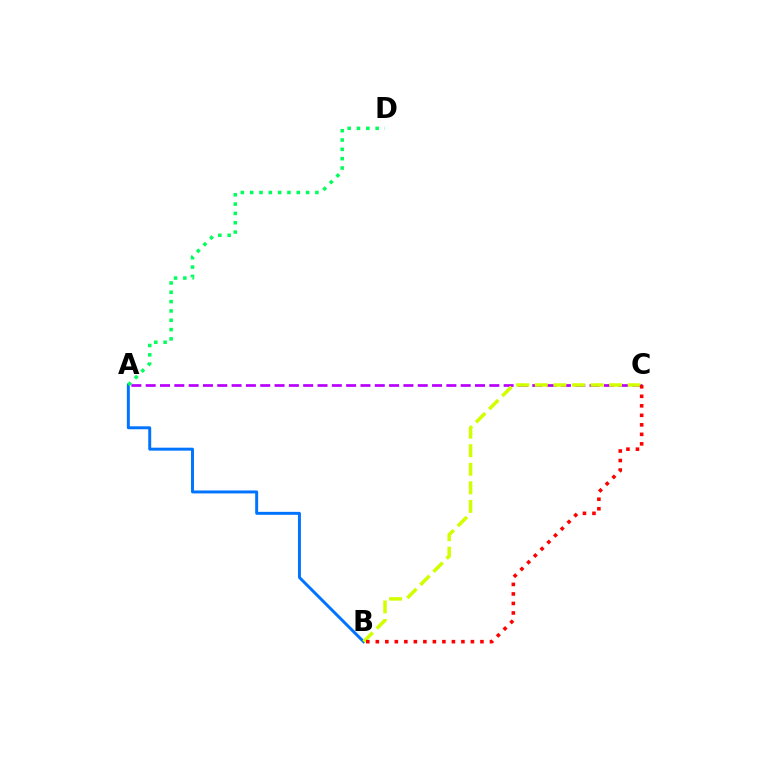{('A', 'B'): [{'color': '#0074ff', 'line_style': 'solid', 'thickness': 2.13}], ('A', 'C'): [{'color': '#b900ff', 'line_style': 'dashed', 'thickness': 1.95}], ('B', 'C'): [{'color': '#d1ff00', 'line_style': 'dashed', 'thickness': 2.52}, {'color': '#ff0000', 'line_style': 'dotted', 'thickness': 2.58}], ('A', 'D'): [{'color': '#00ff5c', 'line_style': 'dotted', 'thickness': 2.53}]}